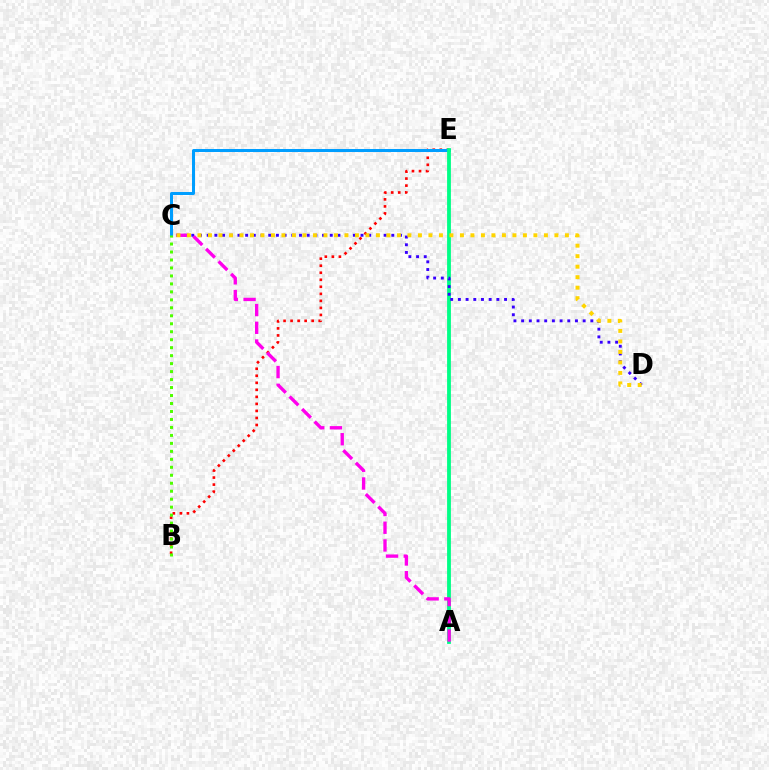{('B', 'E'): [{'color': '#ff0000', 'line_style': 'dotted', 'thickness': 1.91}], ('C', 'E'): [{'color': '#009eff', 'line_style': 'solid', 'thickness': 2.16}], ('A', 'E'): [{'color': '#00ff86', 'line_style': 'solid', 'thickness': 2.74}], ('C', 'D'): [{'color': '#3700ff', 'line_style': 'dotted', 'thickness': 2.09}, {'color': '#ffd500', 'line_style': 'dotted', 'thickness': 2.85}], ('A', 'C'): [{'color': '#ff00ed', 'line_style': 'dashed', 'thickness': 2.41}], ('B', 'C'): [{'color': '#4fff00', 'line_style': 'dotted', 'thickness': 2.17}]}